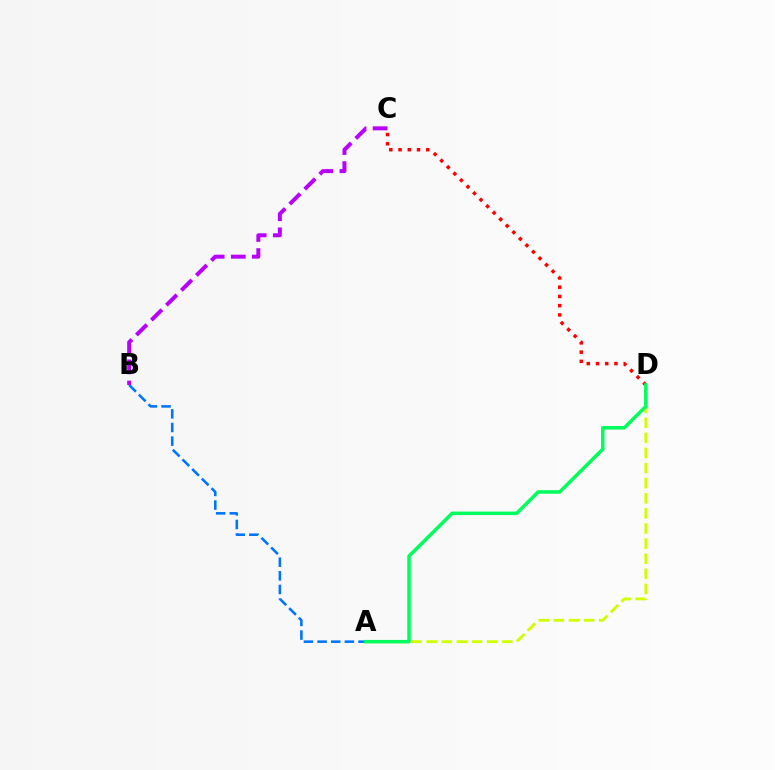{('A', 'B'): [{'color': '#0074ff', 'line_style': 'dashed', 'thickness': 1.85}], ('C', 'D'): [{'color': '#ff0000', 'line_style': 'dotted', 'thickness': 2.51}], ('B', 'C'): [{'color': '#b900ff', 'line_style': 'dashed', 'thickness': 2.87}], ('A', 'D'): [{'color': '#d1ff00', 'line_style': 'dashed', 'thickness': 2.05}, {'color': '#00ff5c', 'line_style': 'solid', 'thickness': 2.53}]}